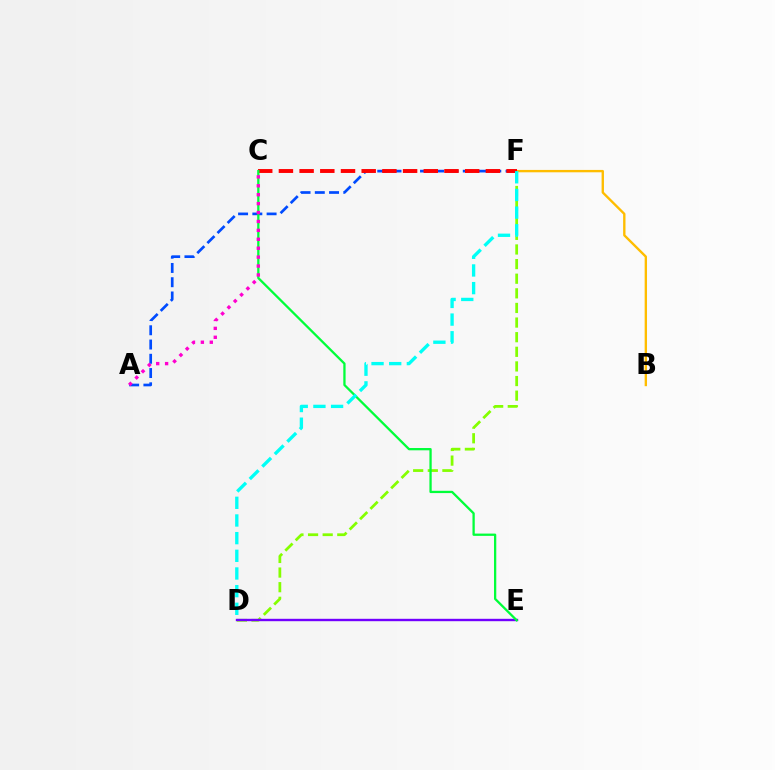{('D', 'F'): [{'color': '#84ff00', 'line_style': 'dashed', 'thickness': 1.99}, {'color': '#00fff6', 'line_style': 'dashed', 'thickness': 2.4}], ('A', 'F'): [{'color': '#004bff', 'line_style': 'dashed', 'thickness': 1.94}], ('B', 'F'): [{'color': '#ffbd00', 'line_style': 'solid', 'thickness': 1.7}], ('D', 'E'): [{'color': '#7200ff', 'line_style': 'solid', 'thickness': 1.72}], ('C', 'F'): [{'color': '#ff0000', 'line_style': 'dashed', 'thickness': 2.81}], ('C', 'E'): [{'color': '#00ff39', 'line_style': 'solid', 'thickness': 1.64}], ('A', 'C'): [{'color': '#ff00cf', 'line_style': 'dotted', 'thickness': 2.42}]}